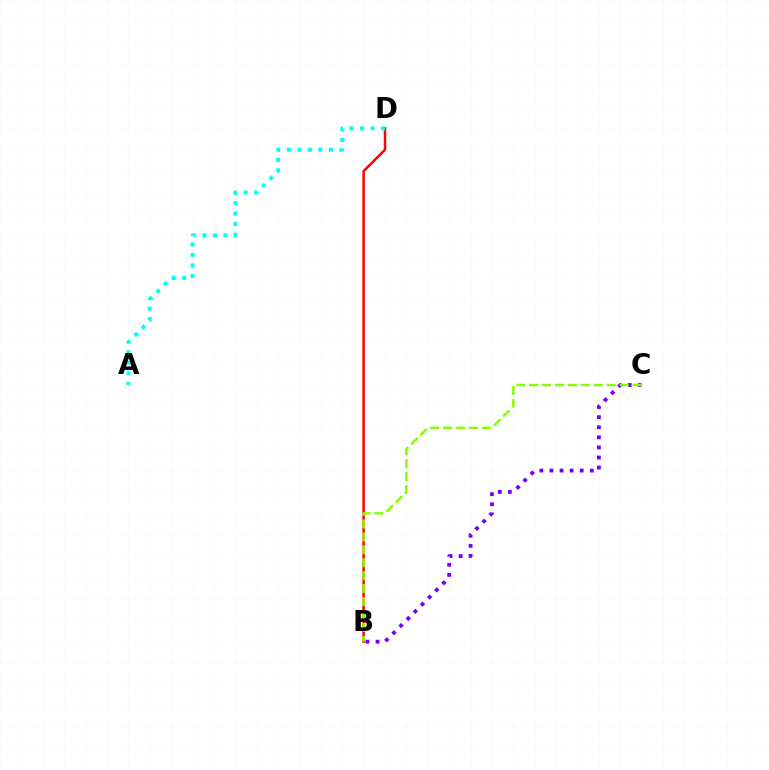{('B', 'D'): [{'color': '#ff0000', 'line_style': 'solid', 'thickness': 1.78}], ('B', 'C'): [{'color': '#7200ff', 'line_style': 'dotted', 'thickness': 2.74}, {'color': '#84ff00', 'line_style': 'dashed', 'thickness': 1.76}], ('A', 'D'): [{'color': '#00fff6', 'line_style': 'dotted', 'thickness': 2.85}]}